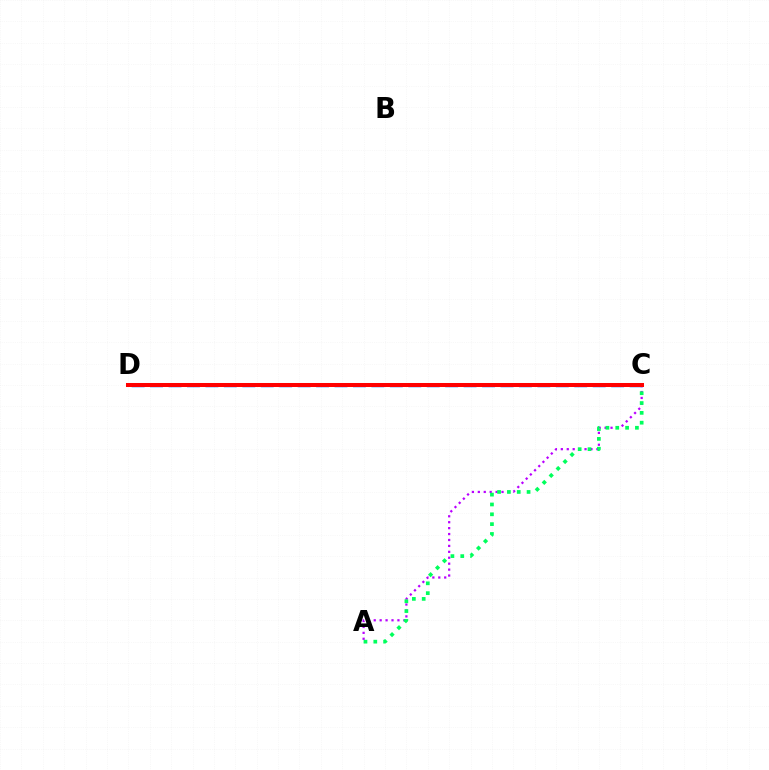{('A', 'C'): [{'color': '#b900ff', 'line_style': 'dotted', 'thickness': 1.61}, {'color': '#00ff5c', 'line_style': 'dotted', 'thickness': 2.67}], ('C', 'D'): [{'color': '#0074ff', 'line_style': 'dashed', 'thickness': 2.51}, {'color': '#d1ff00', 'line_style': 'dotted', 'thickness': 2.57}, {'color': '#ff0000', 'line_style': 'solid', 'thickness': 2.9}]}